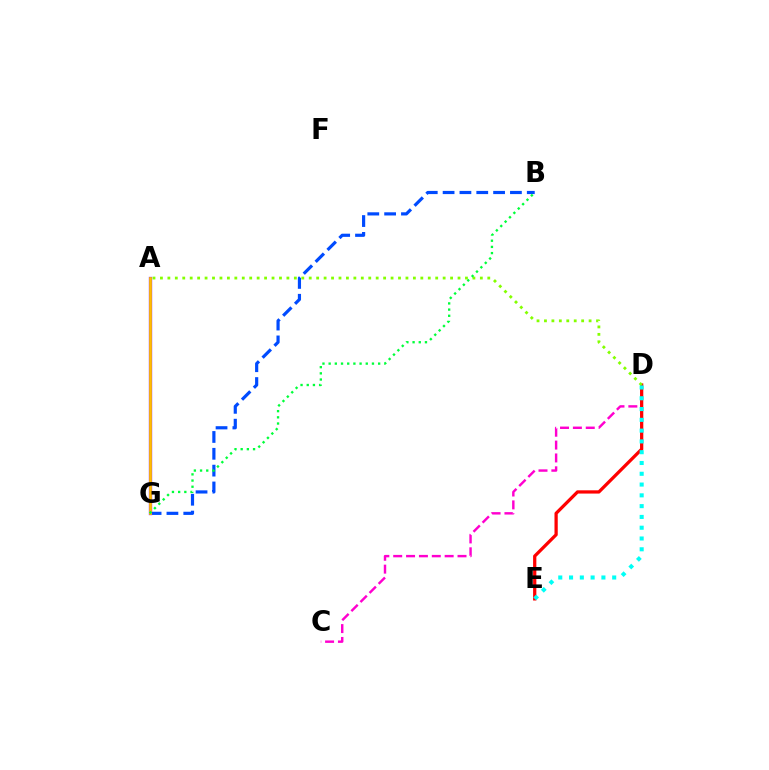{('C', 'D'): [{'color': '#ff00cf', 'line_style': 'dashed', 'thickness': 1.75}], ('D', 'E'): [{'color': '#ff0000', 'line_style': 'solid', 'thickness': 2.34}, {'color': '#00fff6', 'line_style': 'dotted', 'thickness': 2.93}], ('B', 'G'): [{'color': '#004bff', 'line_style': 'dashed', 'thickness': 2.29}, {'color': '#00ff39', 'line_style': 'dotted', 'thickness': 1.68}], ('A', 'G'): [{'color': '#7200ff', 'line_style': 'solid', 'thickness': 2.37}, {'color': '#ffbd00', 'line_style': 'solid', 'thickness': 2.0}], ('A', 'D'): [{'color': '#84ff00', 'line_style': 'dotted', 'thickness': 2.02}]}